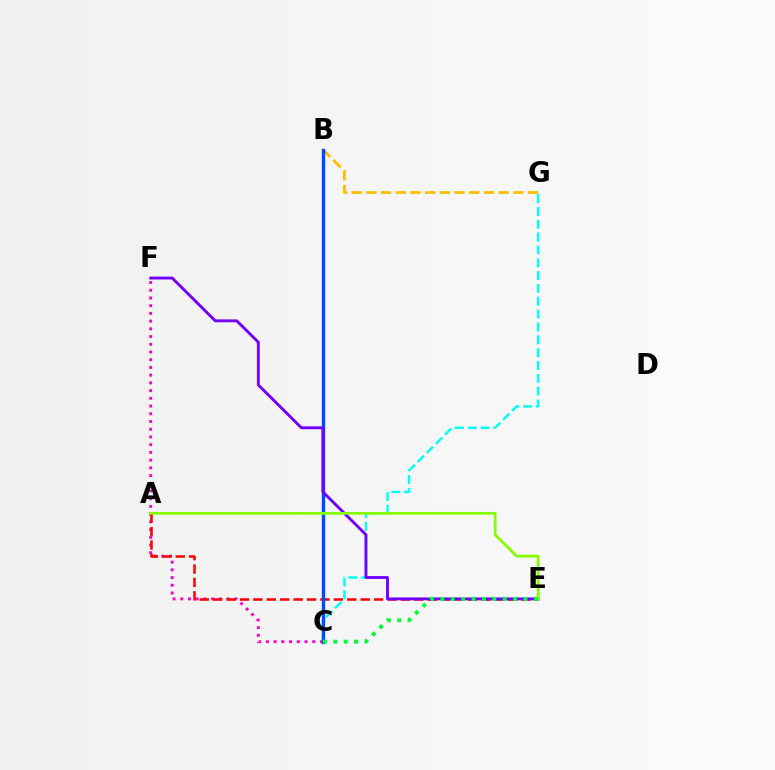{('B', 'G'): [{'color': '#ffbd00', 'line_style': 'dashed', 'thickness': 2.0}], ('C', 'F'): [{'color': '#ff00cf', 'line_style': 'dotted', 'thickness': 2.1}], ('A', 'E'): [{'color': '#ff0000', 'line_style': 'dashed', 'thickness': 1.82}, {'color': '#84ff00', 'line_style': 'solid', 'thickness': 1.98}], ('C', 'G'): [{'color': '#00fff6', 'line_style': 'dashed', 'thickness': 1.74}], ('B', 'C'): [{'color': '#004bff', 'line_style': 'solid', 'thickness': 2.42}], ('E', 'F'): [{'color': '#7200ff', 'line_style': 'solid', 'thickness': 2.08}], ('C', 'E'): [{'color': '#00ff39', 'line_style': 'dotted', 'thickness': 2.82}]}